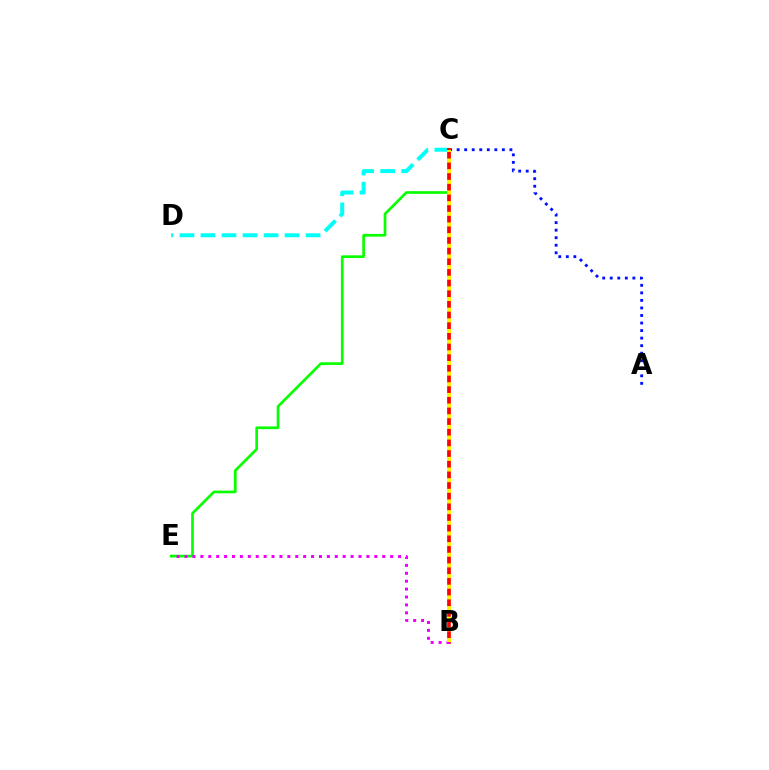{('C', 'D'): [{'color': '#00fff6', 'line_style': 'dashed', 'thickness': 2.86}], ('A', 'C'): [{'color': '#0010ff', 'line_style': 'dotted', 'thickness': 2.05}], ('C', 'E'): [{'color': '#08ff00', 'line_style': 'solid', 'thickness': 1.93}], ('B', 'C'): [{'color': '#ff0000', 'line_style': 'solid', 'thickness': 2.67}, {'color': '#fcf500', 'line_style': 'dotted', 'thickness': 2.89}], ('B', 'E'): [{'color': '#ee00ff', 'line_style': 'dotted', 'thickness': 2.15}]}